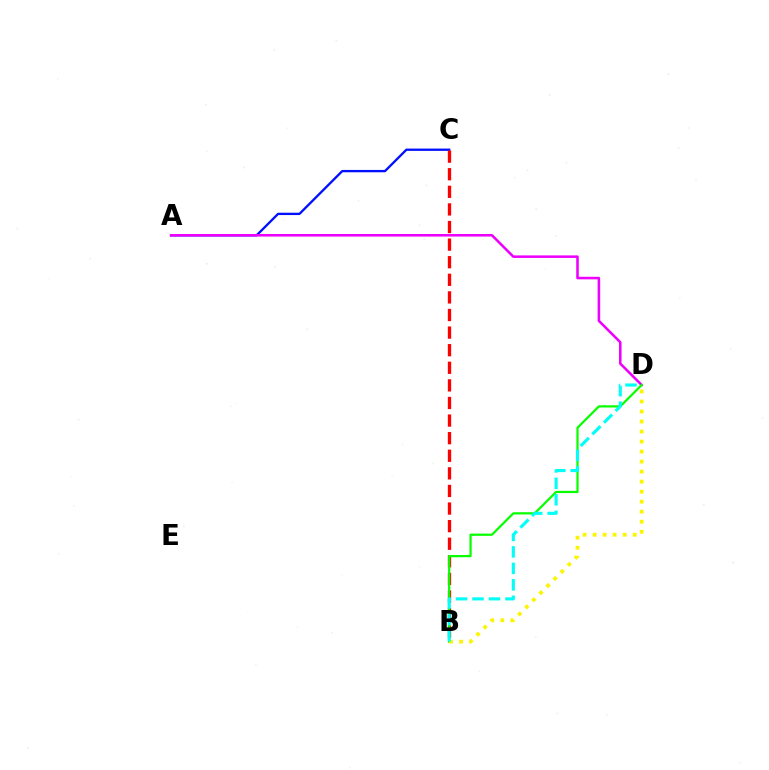{('A', 'C'): [{'color': '#0010ff', 'line_style': 'solid', 'thickness': 1.67}], ('B', 'C'): [{'color': '#ff0000', 'line_style': 'dashed', 'thickness': 2.39}], ('A', 'D'): [{'color': '#ee00ff', 'line_style': 'solid', 'thickness': 1.84}], ('B', 'D'): [{'color': '#08ff00', 'line_style': 'solid', 'thickness': 1.61}, {'color': '#fcf500', 'line_style': 'dotted', 'thickness': 2.72}, {'color': '#00fff6', 'line_style': 'dashed', 'thickness': 2.24}]}